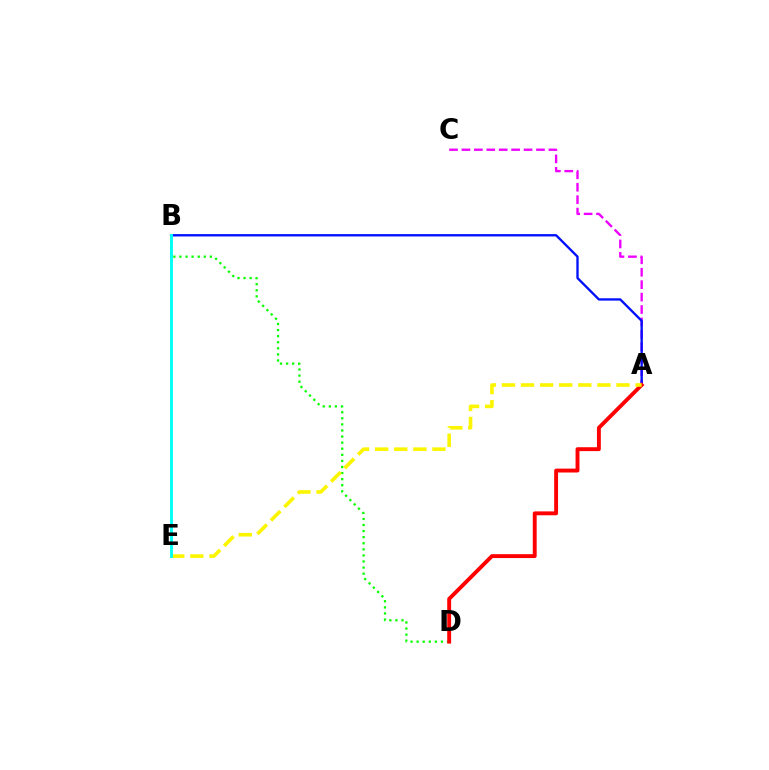{('A', 'C'): [{'color': '#ee00ff', 'line_style': 'dashed', 'thickness': 1.69}], ('B', 'D'): [{'color': '#08ff00', 'line_style': 'dotted', 'thickness': 1.65}], ('A', 'B'): [{'color': '#0010ff', 'line_style': 'solid', 'thickness': 1.68}], ('A', 'D'): [{'color': '#ff0000', 'line_style': 'solid', 'thickness': 2.8}], ('A', 'E'): [{'color': '#fcf500', 'line_style': 'dashed', 'thickness': 2.59}], ('B', 'E'): [{'color': '#00fff6', 'line_style': 'solid', 'thickness': 2.08}]}